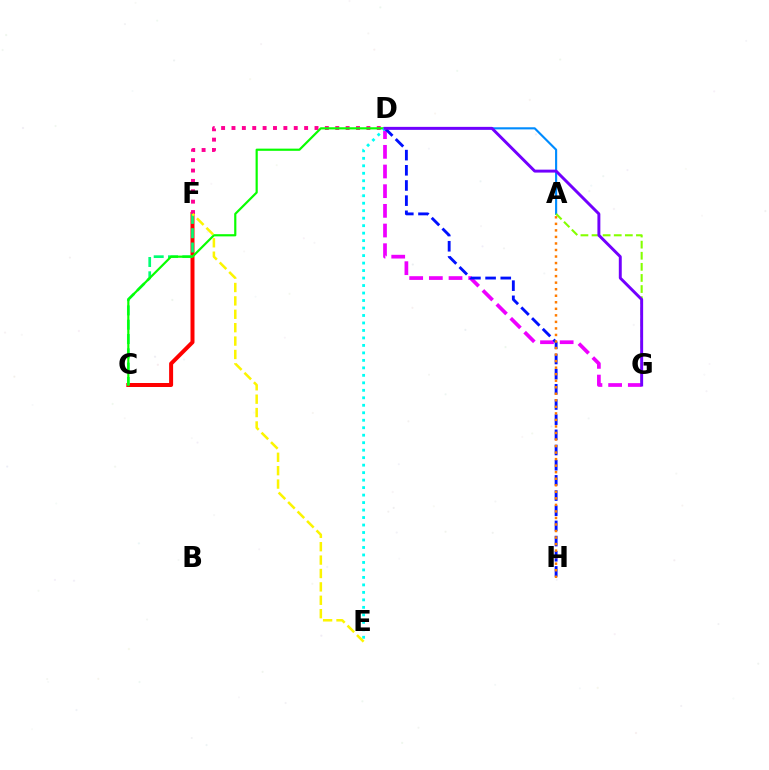{('C', 'F'): [{'color': '#ff0000', 'line_style': 'solid', 'thickness': 2.87}, {'color': '#00ff74', 'line_style': 'dashed', 'thickness': 1.94}], ('A', 'D'): [{'color': '#008cff', 'line_style': 'solid', 'thickness': 1.53}], ('D', 'G'): [{'color': '#ee00ff', 'line_style': 'dashed', 'thickness': 2.67}, {'color': '#7200ff', 'line_style': 'solid', 'thickness': 2.11}], ('D', 'F'): [{'color': '#ff0094', 'line_style': 'dotted', 'thickness': 2.82}], ('D', 'H'): [{'color': '#0010ff', 'line_style': 'dashed', 'thickness': 2.06}], ('A', 'G'): [{'color': '#84ff00', 'line_style': 'dashed', 'thickness': 1.51}], ('C', 'D'): [{'color': '#08ff00', 'line_style': 'solid', 'thickness': 1.58}], ('A', 'H'): [{'color': '#ff7c00', 'line_style': 'dotted', 'thickness': 1.78}], ('D', 'E'): [{'color': '#00fff6', 'line_style': 'dotted', 'thickness': 2.03}], ('E', 'F'): [{'color': '#fcf500', 'line_style': 'dashed', 'thickness': 1.82}]}